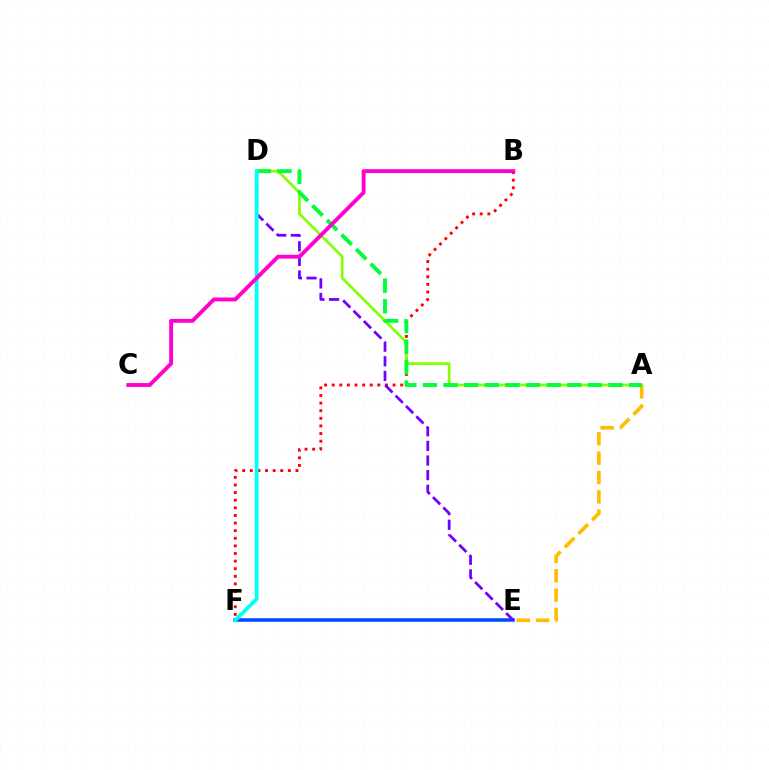{('E', 'F'): [{'color': '#004bff', 'line_style': 'solid', 'thickness': 2.56}], ('B', 'F'): [{'color': '#ff0000', 'line_style': 'dotted', 'thickness': 2.07}], ('D', 'E'): [{'color': '#7200ff', 'line_style': 'dashed', 'thickness': 1.99}], ('A', 'E'): [{'color': '#ffbd00', 'line_style': 'dashed', 'thickness': 2.63}], ('A', 'D'): [{'color': '#84ff00', 'line_style': 'solid', 'thickness': 1.95}, {'color': '#00ff39', 'line_style': 'dashed', 'thickness': 2.8}], ('D', 'F'): [{'color': '#00fff6', 'line_style': 'solid', 'thickness': 2.71}], ('B', 'C'): [{'color': '#ff00cf', 'line_style': 'solid', 'thickness': 2.8}]}